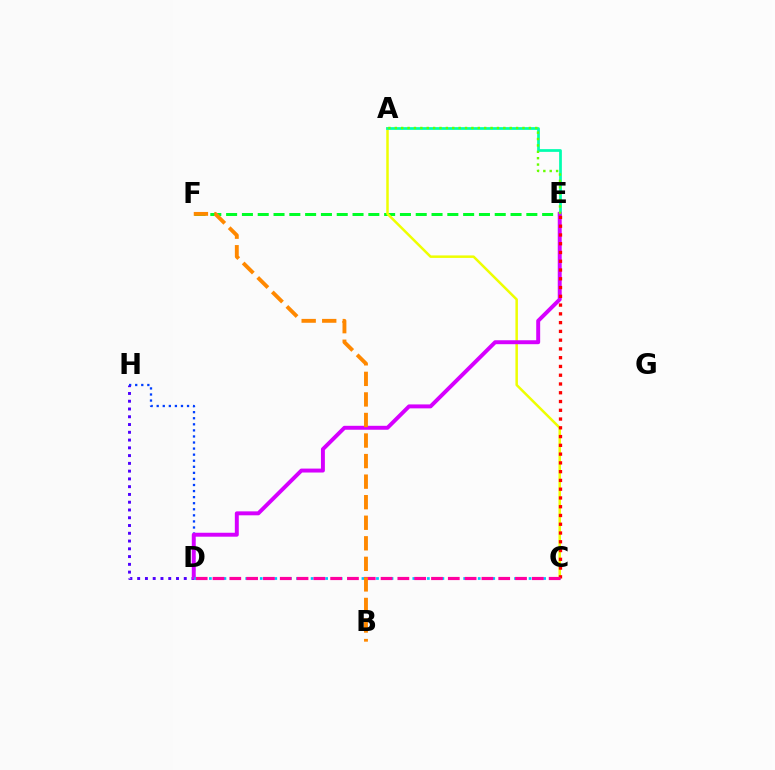{('E', 'F'): [{'color': '#00ff27', 'line_style': 'dashed', 'thickness': 2.15}], ('A', 'C'): [{'color': '#eeff00', 'line_style': 'solid', 'thickness': 1.8}], ('A', 'E'): [{'color': '#00ffaf', 'line_style': 'solid', 'thickness': 1.97}, {'color': '#66ff00', 'line_style': 'dotted', 'thickness': 1.73}], ('D', 'H'): [{'color': '#003fff', 'line_style': 'dotted', 'thickness': 1.65}, {'color': '#4f00ff', 'line_style': 'dotted', 'thickness': 2.11}], ('D', 'E'): [{'color': '#d600ff', 'line_style': 'solid', 'thickness': 2.84}], ('C', 'D'): [{'color': '#00c7ff', 'line_style': 'dotted', 'thickness': 1.97}, {'color': '#ff00a0', 'line_style': 'dashed', 'thickness': 2.28}], ('C', 'E'): [{'color': '#ff0000', 'line_style': 'dotted', 'thickness': 2.38}], ('B', 'F'): [{'color': '#ff8800', 'line_style': 'dashed', 'thickness': 2.79}]}